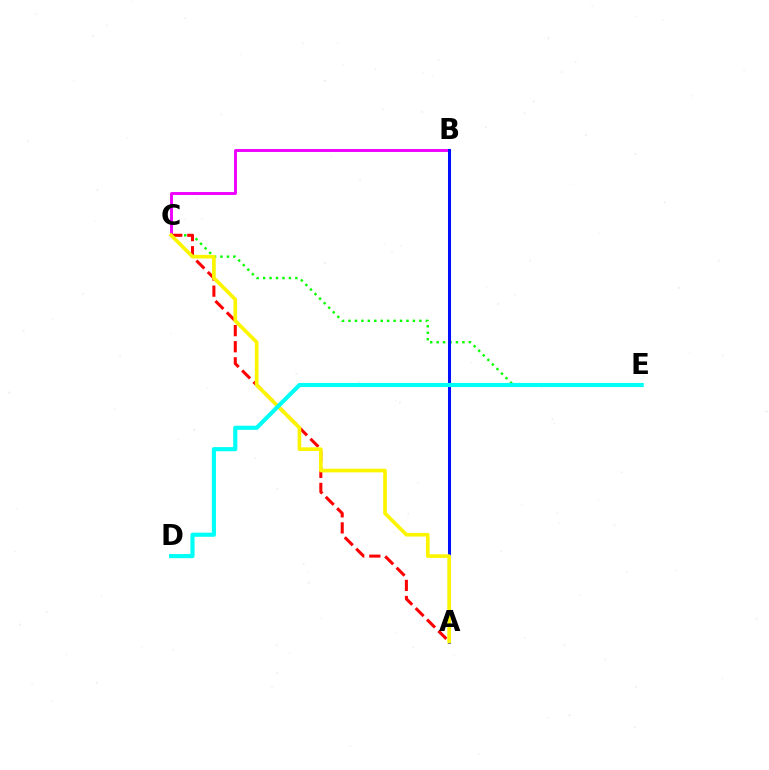{('B', 'C'): [{'color': '#ee00ff', 'line_style': 'solid', 'thickness': 2.09}], ('C', 'E'): [{'color': '#08ff00', 'line_style': 'dotted', 'thickness': 1.75}], ('A', 'B'): [{'color': '#0010ff', 'line_style': 'solid', 'thickness': 2.19}], ('A', 'C'): [{'color': '#ff0000', 'line_style': 'dashed', 'thickness': 2.19}, {'color': '#fcf500', 'line_style': 'solid', 'thickness': 2.63}], ('D', 'E'): [{'color': '#00fff6', 'line_style': 'solid', 'thickness': 2.98}]}